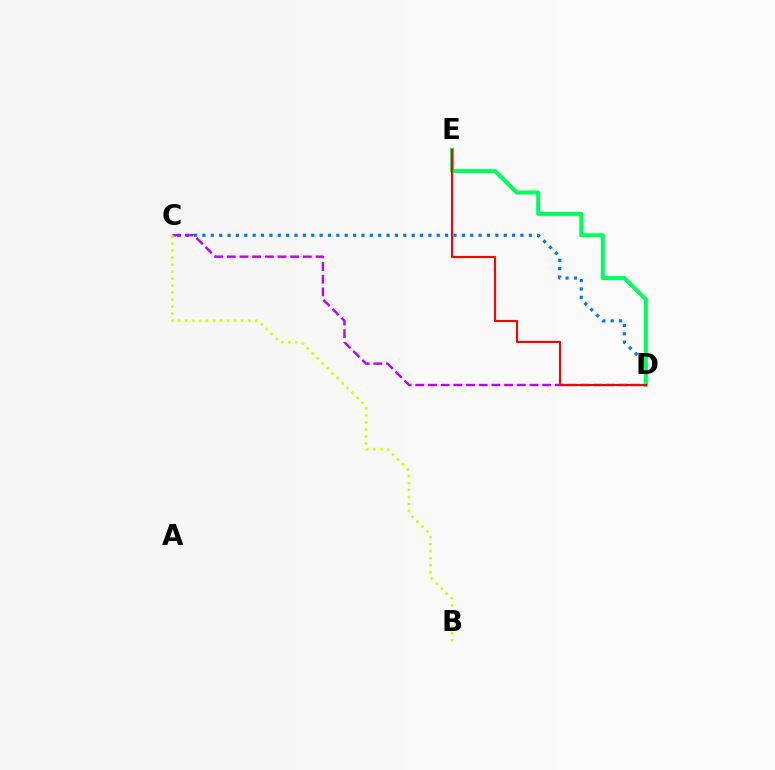{('C', 'D'): [{'color': '#0074ff', 'line_style': 'dotted', 'thickness': 2.27}, {'color': '#b900ff', 'line_style': 'dashed', 'thickness': 1.72}], ('D', 'E'): [{'color': '#00ff5c', 'line_style': 'solid', 'thickness': 2.89}, {'color': '#ff0000', 'line_style': 'solid', 'thickness': 1.53}], ('B', 'C'): [{'color': '#d1ff00', 'line_style': 'dotted', 'thickness': 1.9}]}